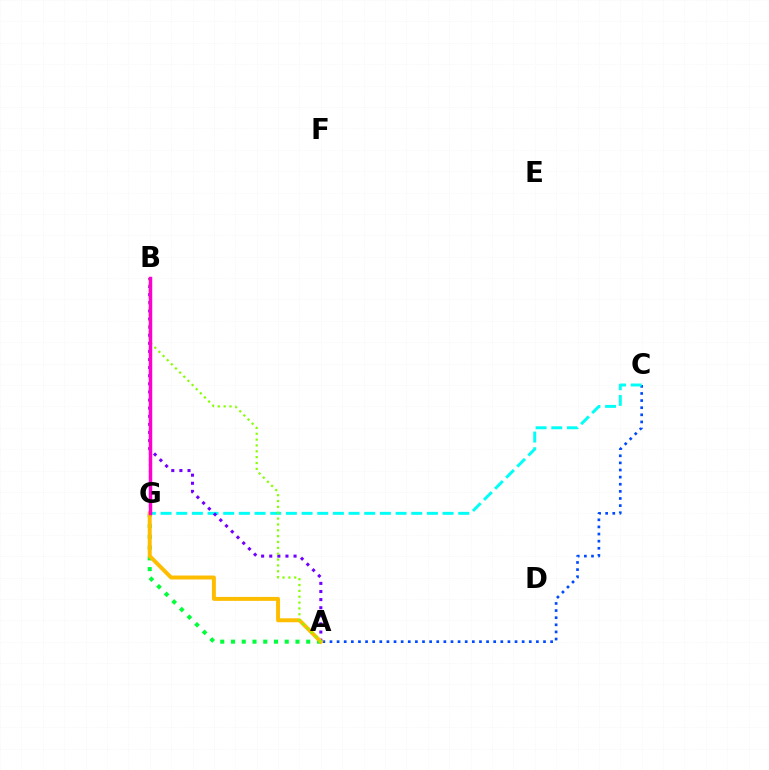{('A', 'C'): [{'color': '#004bff', 'line_style': 'dotted', 'thickness': 1.93}], ('A', 'G'): [{'color': '#00ff39', 'line_style': 'dotted', 'thickness': 2.92}, {'color': '#ffbd00', 'line_style': 'solid', 'thickness': 2.85}], ('C', 'G'): [{'color': '#00fff6', 'line_style': 'dashed', 'thickness': 2.13}], ('A', 'B'): [{'color': '#7200ff', 'line_style': 'dotted', 'thickness': 2.2}, {'color': '#84ff00', 'line_style': 'dotted', 'thickness': 1.59}], ('B', 'G'): [{'color': '#ff0000', 'line_style': 'dotted', 'thickness': 1.59}, {'color': '#ff00cf', 'line_style': 'solid', 'thickness': 2.49}]}